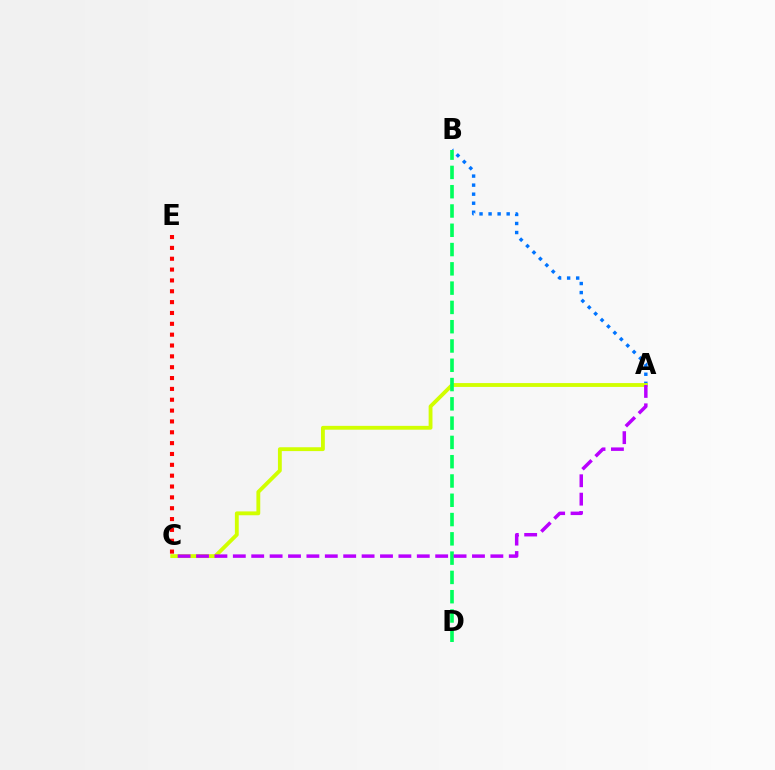{('A', 'B'): [{'color': '#0074ff', 'line_style': 'dotted', 'thickness': 2.46}], ('A', 'C'): [{'color': '#d1ff00', 'line_style': 'solid', 'thickness': 2.77}, {'color': '#b900ff', 'line_style': 'dashed', 'thickness': 2.5}], ('B', 'D'): [{'color': '#00ff5c', 'line_style': 'dashed', 'thickness': 2.62}], ('C', 'E'): [{'color': '#ff0000', 'line_style': 'dotted', 'thickness': 2.95}]}